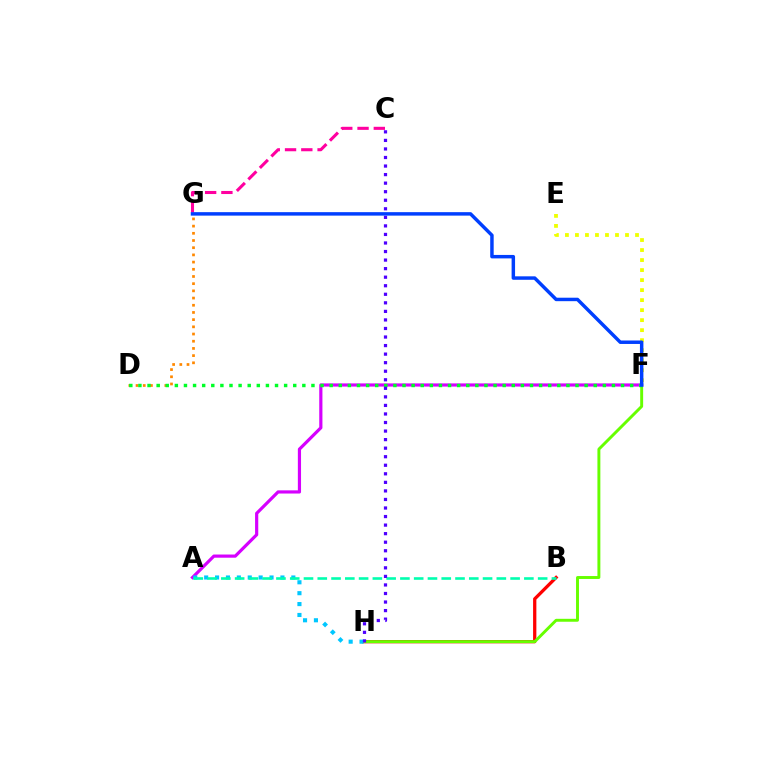{('D', 'G'): [{'color': '#ff8800', 'line_style': 'dotted', 'thickness': 1.95}], ('B', 'H'): [{'color': '#ff0000', 'line_style': 'solid', 'thickness': 2.35}], ('E', 'F'): [{'color': '#eeff00', 'line_style': 'dotted', 'thickness': 2.72}], ('F', 'H'): [{'color': '#66ff00', 'line_style': 'solid', 'thickness': 2.11}], ('C', 'G'): [{'color': '#ff00a0', 'line_style': 'dashed', 'thickness': 2.21}], ('A', 'F'): [{'color': '#d600ff', 'line_style': 'solid', 'thickness': 2.29}], ('D', 'F'): [{'color': '#00ff27', 'line_style': 'dotted', 'thickness': 2.47}], ('A', 'H'): [{'color': '#00c7ff', 'line_style': 'dotted', 'thickness': 2.96}], ('A', 'B'): [{'color': '#00ffaf', 'line_style': 'dashed', 'thickness': 1.87}], ('C', 'H'): [{'color': '#4f00ff', 'line_style': 'dotted', 'thickness': 2.32}], ('F', 'G'): [{'color': '#003fff', 'line_style': 'solid', 'thickness': 2.5}]}